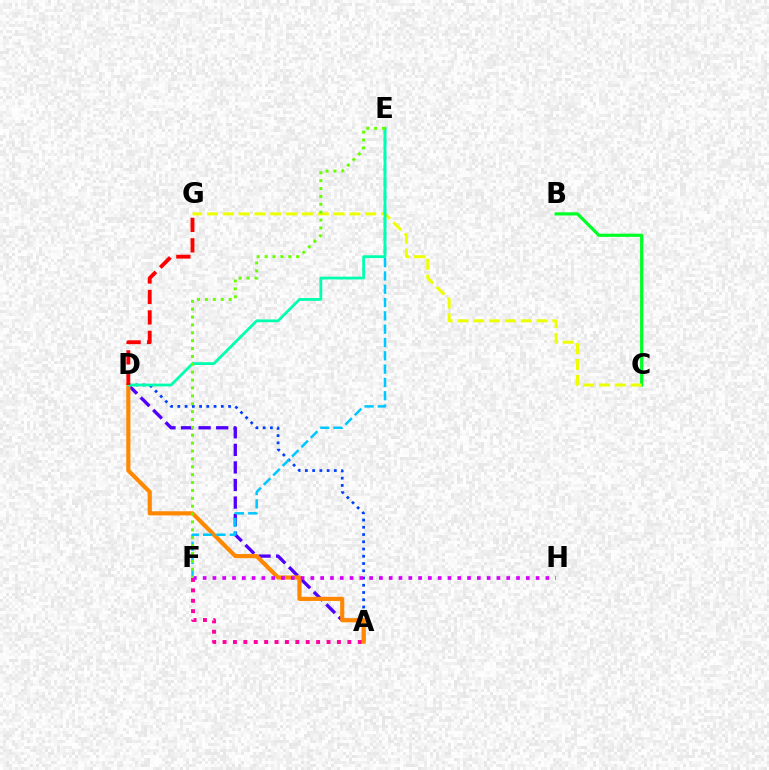{('B', 'C'): [{'color': '#00ff27', 'line_style': 'solid', 'thickness': 2.3}], ('C', 'G'): [{'color': '#eeff00', 'line_style': 'dashed', 'thickness': 2.15}], ('A', 'D'): [{'color': '#4f00ff', 'line_style': 'dashed', 'thickness': 2.39}, {'color': '#003fff', 'line_style': 'dotted', 'thickness': 1.97}, {'color': '#ff8800', 'line_style': 'solid', 'thickness': 2.99}], ('A', 'F'): [{'color': '#ff00a0', 'line_style': 'dotted', 'thickness': 2.83}], ('F', 'H'): [{'color': '#d600ff', 'line_style': 'dotted', 'thickness': 2.66}], ('E', 'F'): [{'color': '#00c7ff', 'line_style': 'dashed', 'thickness': 1.81}, {'color': '#66ff00', 'line_style': 'dotted', 'thickness': 2.14}], ('D', 'E'): [{'color': '#00ffaf', 'line_style': 'solid', 'thickness': 2.01}], ('D', 'G'): [{'color': '#ff0000', 'line_style': 'dashed', 'thickness': 2.78}]}